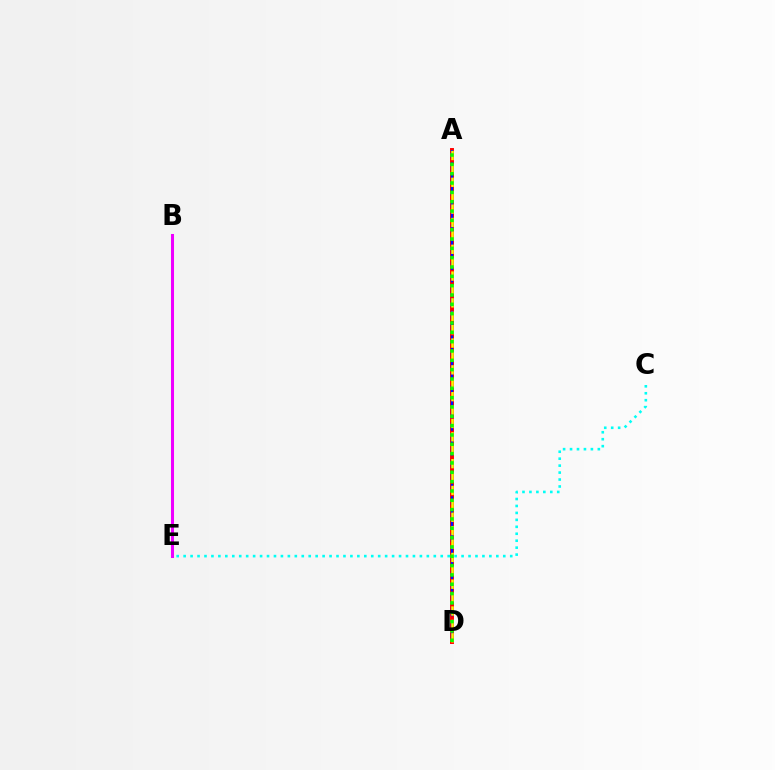{('A', 'D'): [{'color': '#ff0000', 'line_style': 'solid', 'thickness': 2.83}, {'color': '#0010ff', 'line_style': 'dashed', 'thickness': 1.68}, {'color': '#fcf500', 'line_style': 'dashed', 'thickness': 1.82}, {'color': '#08ff00', 'line_style': 'dotted', 'thickness': 2.54}], ('C', 'E'): [{'color': '#00fff6', 'line_style': 'dotted', 'thickness': 1.89}], ('B', 'E'): [{'color': '#ee00ff', 'line_style': 'solid', 'thickness': 2.18}]}